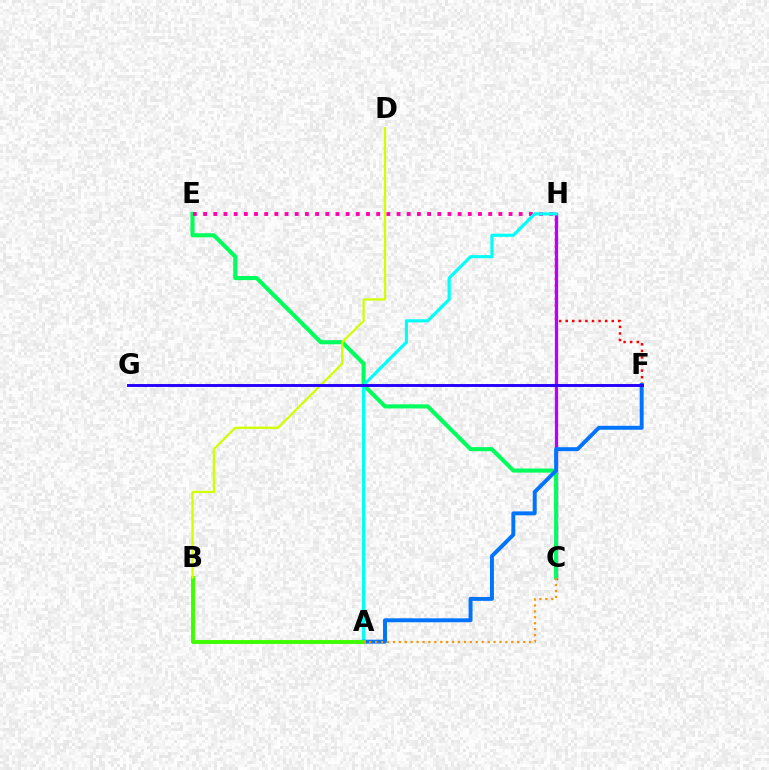{('F', 'H'): [{'color': '#ff0000', 'line_style': 'dotted', 'thickness': 1.79}], ('C', 'H'): [{'color': '#b900ff', 'line_style': 'solid', 'thickness': 2.36}], ('C', 'E'): [{'color': '#00ff5c', 'line_style': 'solid', 'thickness': 2.94}], ('E', 'H'): [{'color': '#ff00ac', 'line_style': 'dotted', 'thickness': 2.77}], ('A', 'H'): [{'color': '#00fff6', 'line_style': 'solid', 'thickness': 2.27}], ('A', 'F'): [{'color': '#0074ff', 'line_style': 'solid', 'thickness': 2.83}], ('A', 'B'): [{'color': '#3dff00', 'line_style': 'solid', 'thickness': 2.8}], ('B', 'D'): [{'color': '#d1ff00', 'line_style': 'solid', 'thickness': 1.63}], ('F', 'G'): [{'color': '#2500ff', 'line_style': 'solid', 'thickness': 2.09}], ('A', 'C'): [{'color': '#ff9400', 'line_style': 'dotted', 'thickness': 1.61}]}